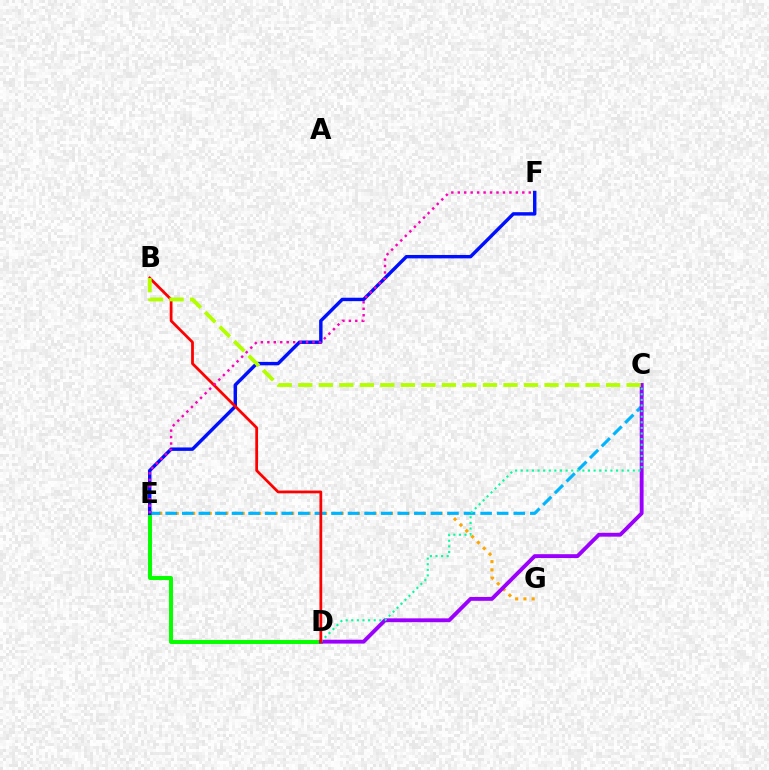{('D', 'E'): [{'color': '#08ff00', 'line_style': 'solid', 'thickness': 2.9}], ('E', 'G'): [{'color': '#ffa500', 'line_style': 'dotted', 'thickness': 2.24}], ('C', 'E'): [{'color': '#00b5ff', 'line_style': 'dashed', 'thickness': 2.25}], ('E', 'F'): [{'color': '#0010ff', 'line_style': 'solid', 'thickness': 2.46}, {'color': '#ff00bd', 'line_style': 'dotted', 'thickness': 1.75}], ('C', 'D'): [{'color': '#9b00ff', 'line_style': 'solid', 'thickness': 2.78}, {'color': '#00ff9d', 'line_style': 'dotted', 'thickness': 1.52}], ('B', 'D'): [{'color': '#ff0000', 'line_style': 'solid', 'thickness': 1.99}], ('B', 'C'): [{'color': '#b3ff00', 'line_style': 'dashed', 'thickness': 2.79}]}